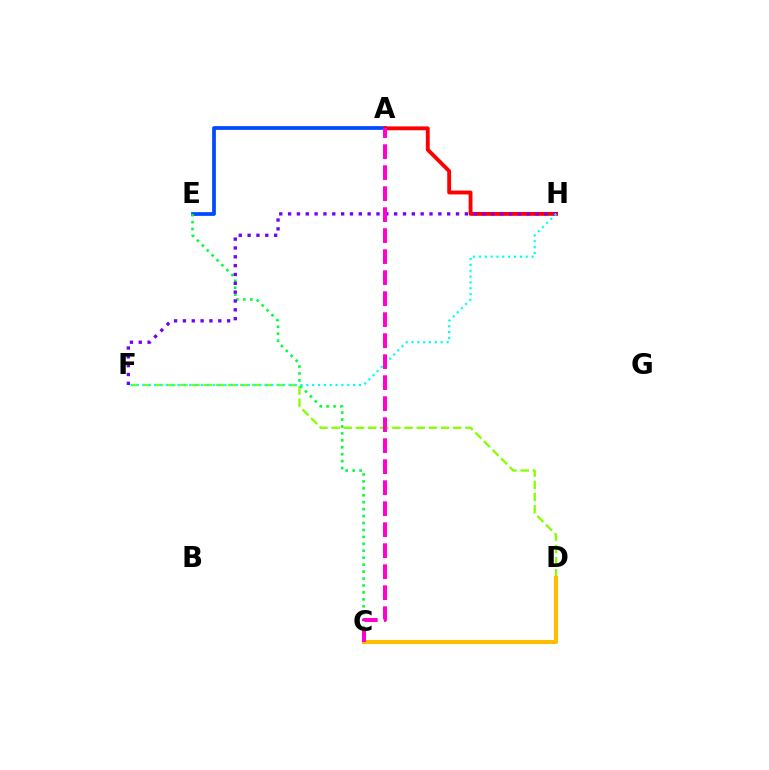{('A', 'E'): [{'color': '#004bff', 'line_style': 'solid', 'thickness': 2.68}], ('A', 'H'): [{'color': '#ff0000', 'line_style': 'solid', 'thickness': 2.78}], ('D', 'F'): [{'color': '#84ff00', 'line_style': 'dashed', 'thickness': 1.65}], ('C', 'E'): [{'color': '#00ff39', 'line_style': 'dotted', 'thickness': 1.89}], ('C', 'D'): [{'color': '#ffbd00', 'line_style': 'solid', 'thickness': 2.93}], ('F', 'H'): [{'color': '#7200ff', 'line_style': 'dotted', 'thickness': 2.4}, {'color': '#00fff6', 'line_style': 'dotted', 'thickness': 1.59}], ('A', 'C'): [{'color': '#ff00cf', 'line_style': 'dashed', 'thickness': 2.85}]}